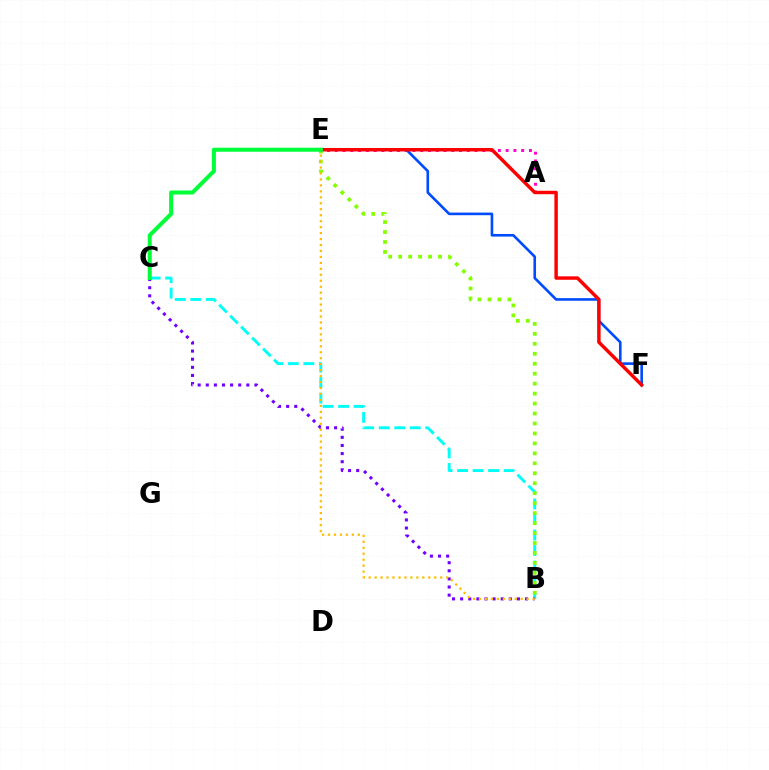{('A', 'E'): [{'color': '#ff00cf', 'line_style': 'dotted', 'thickness': 2.11}], ('B', 'C'): [{'color': '#00fff6', 'line_style': 'dashed', 'thickness': 2.11}, {'color': '#7200ff', 'line_style': 'dotted', 'thickness': 2.2}], ('B', 'E'): [{'color': '#84ff00', 'line_style': 'dotted', 'thickness': 2.71}, {'color': '#ffbd00', 'line_style': 'dotted', 'thickness': 1.62}], ('E', 'F'): [{'color': '#004bff', 'line_style': 'solid', 'thickness': 1.89}, {'color': '#ff0000', 'line_style': 'solid', 'thickness': 2.48}], ('C', 'E'): [{'color': '#00ff39', 'line_style': 'solid', 'thickness': 2.9}]}